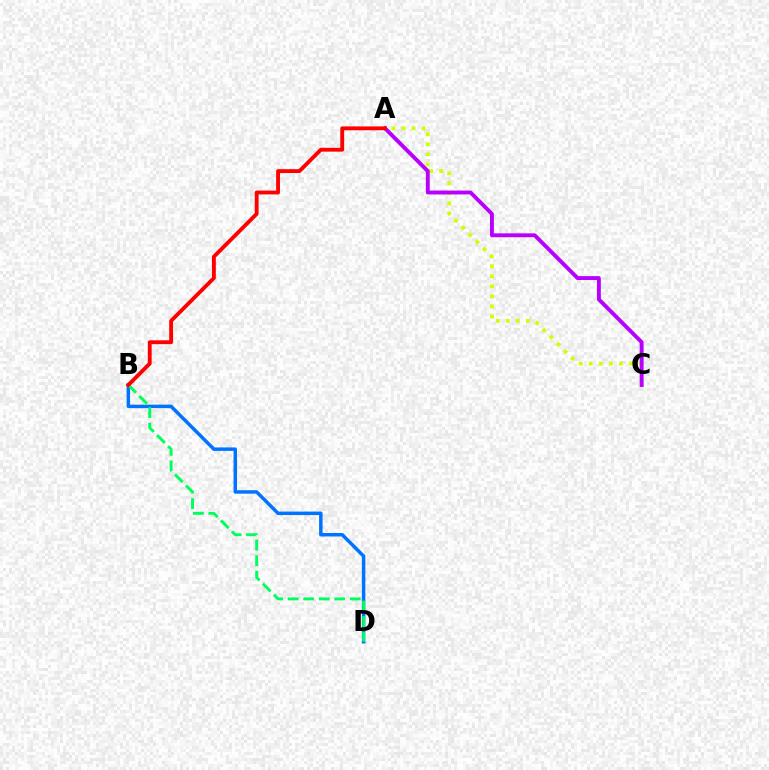{('B', 'D'): [{'color': '#0074ff', 'line_style': 'solid', 'thickness': 2.51}, {'color': '#00ff5c', 'line_style': 'dashed', 'thickness': 2.11}], ('A', 'C'): [{'color': '#d1ff00', 'line_style': 'dotted', 'thickness': 2.73}, {'color': '#b900ff', 'line_style': 'solid', 'thickness': 2.8}], ('A', 'B'): [{'color': '#ff0000', 'line_style': 'solid', 'thickness': 2.77}]}